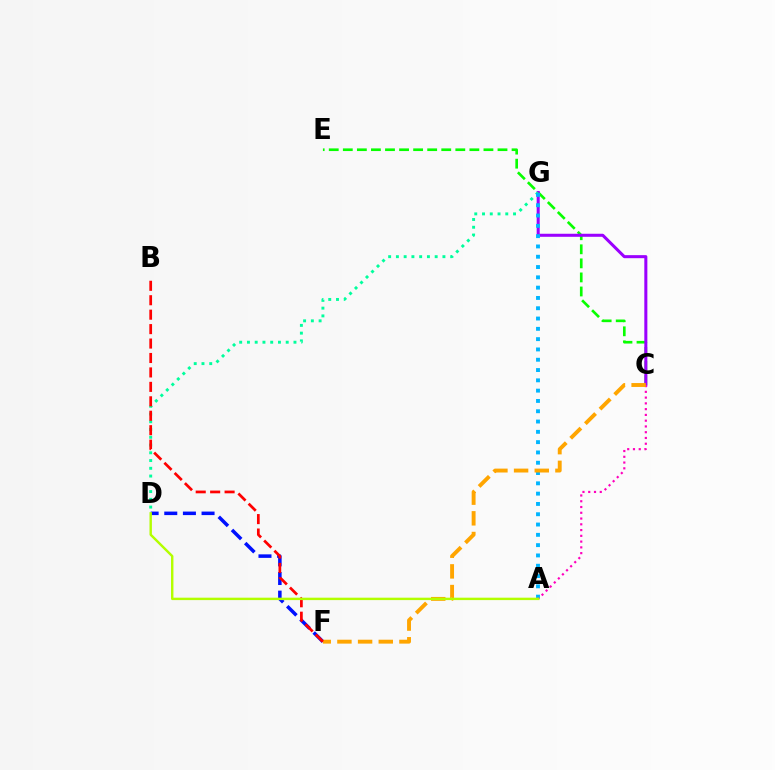{('C', 'E'): [{'color': '#08ff00', 'line_style': 'dashed', 'thickness': 1.91}], ('C', 'G'): [{'color': '#9b00ff', 'line_style': 'solid', 'thickness': 2.19}], ('D', 'F'): [{'color': '#0010ff', 'line_style': 'dashed', 'thickness': 2.53}], ('D', 'G'): [{'color': '#00ff9d', 'line_style': 'dotted', 'thickness': 2.11}], ('A', 'G'): [{'color': '#00b5ff', 'line_style': 'dotted', 'thickness': 2.8}], ('A', 'C'): [{'color': '#ff00bd', 'line_style': 'dotted', 'thickness': 1.57}], ('C', 'F'): [{'color': '#ffa500', 'line_style': 'dashed', 'thickness': 2.81}], ('B', 'F'): [{'color': '#ff0000', 'line_style': 'dashed', 'thickness': 1.96}], ('A', 'D'): [{'color': '#b3ff00', 'line_style': 'solid', 'thickness': 1.74}]}